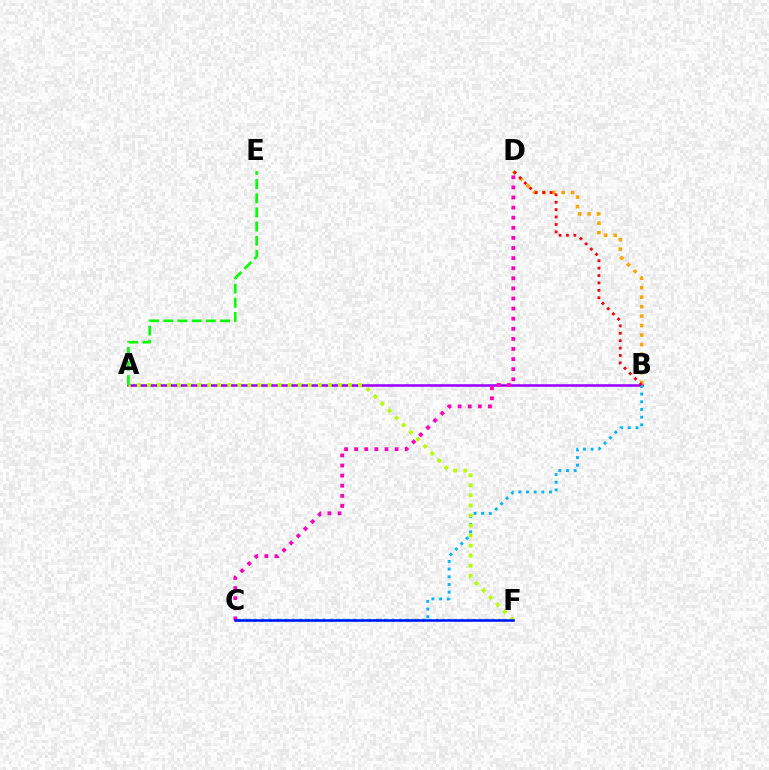{('A', 'B'): [{'color': '#9b00ff', 'line_style': 'solid', 'thickness': 1.83}], ('B', 'D'): [{'color': '#ffa500', 'line_style': 'dotted', 'thickness': 2.58}, {'color': '#ff0000', 'line_style': 'dotted', 'thickness': 2.01}], ('B', 'C'): [{'color': '#00b5ff', 'line_style': 'dotted', 'thickness': 2.08}], ('C', 'F'): [{'color': '#00ff9d', 'line_style': 'dotted', 'thickness': 1.7}, {'color': '#0010ff', 'line_style': 'solid', 'thickness': 1.82}], ('A', 'F'): [{'color': '#b3ff00', 'line_style': 'dotted', 'thickness': 2.73}], ('C', 'D'): [{'color': '#ff00bd', 'line_style': 'dotted', 'thickness': 2.74}], ('A', 'E'): [{'color': '#08ff00', 'line_style': 'dashed', 'thickness': 1.93}]}